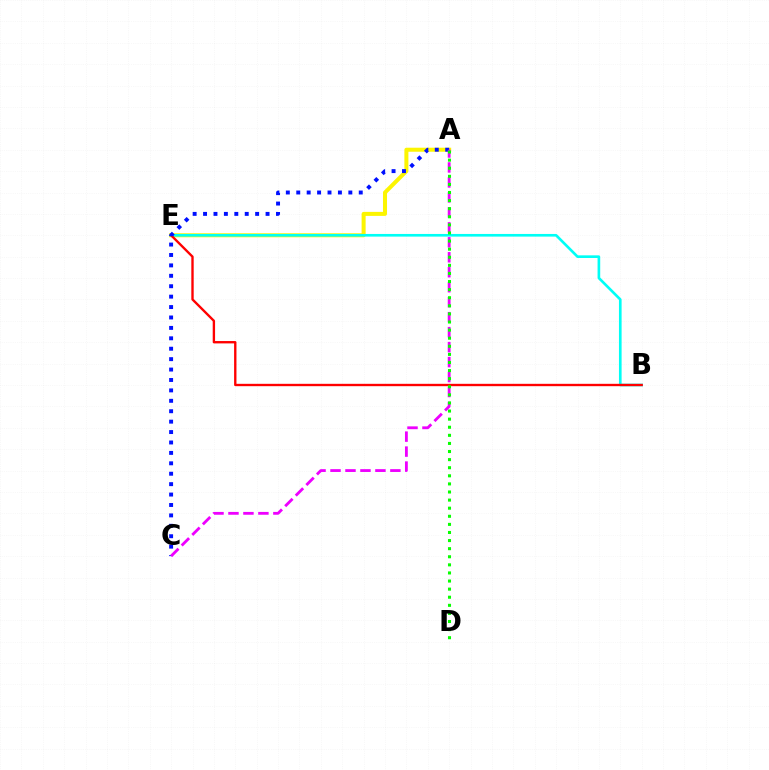{('A', 'E'): [{'color': '#fcf500', 'line_style': 'solid', 'thickness': 2.9}], ('B', 'E'): [{'color': '#00fff6', 'line_style': 'solid', 'thickness': 1.91}, {'color': '#ff0000', 'line_style': 'solid', 'thickness': 1.7}], ('A', 'C'): [{'color': '#0010ff', 'line_style': 'dotted', 'thickness': 2.83}, {'color': '#ee00ff', 'line_style': 'dashed', 'thickness': 2.03}], ('A', 'D'): [{'color': '#08ff00', 'line_style': 'dotted', 'thickness': 2.2}]}